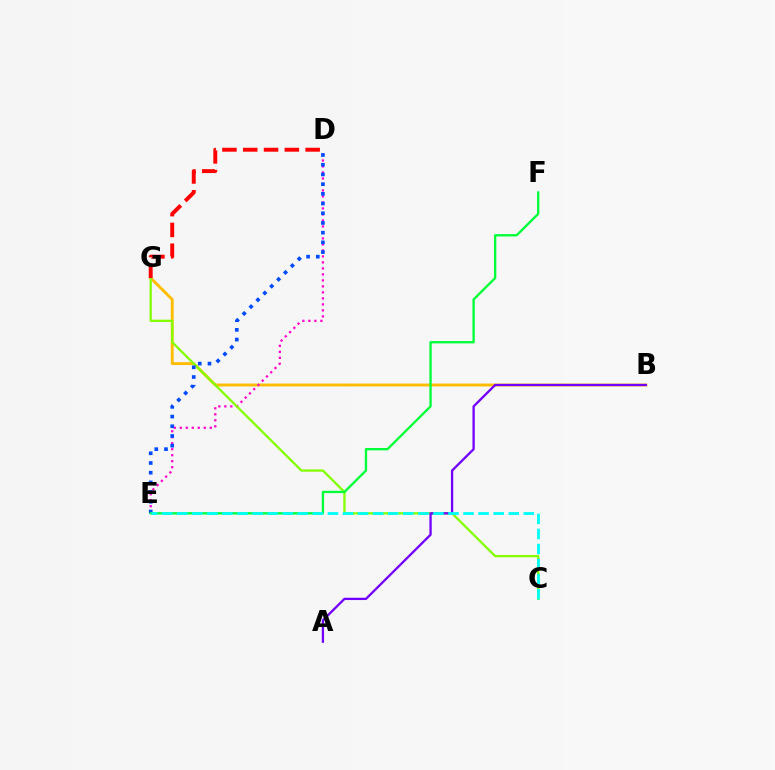{('B', 'G'): [{'color': '#ffbd00', 'line_style': 'solid', 'thickness': 2.08}], ('D', 'E'): [{'color': '#ff00cf', 'line_style': 'dotted', 'thickness': 1.63}, {'color': '#004bff', 'line_style': 'dotted', 'thickness': 2.64}], ('C', 'G'): [{'color': '#84ff00', 'line_style': 'solid', 'thickness': 1.65}], ('D', 'G'): [{'color': '#ff0000', 'line_style': 'dashed', 'thickness': 2.83}], ('A', 'B'): [{'color': '#7200ff', 'line_style': 'solid', 'thickness': 1.66}], ('E', 'F'): [{'color': '#00ff39', 'line_style': 'solid', 'thickness': 1.68}], ('C', 'E'): [{'color': '#00fff6', 'line_style': 'dashed', 'thickness': 2.05}]}